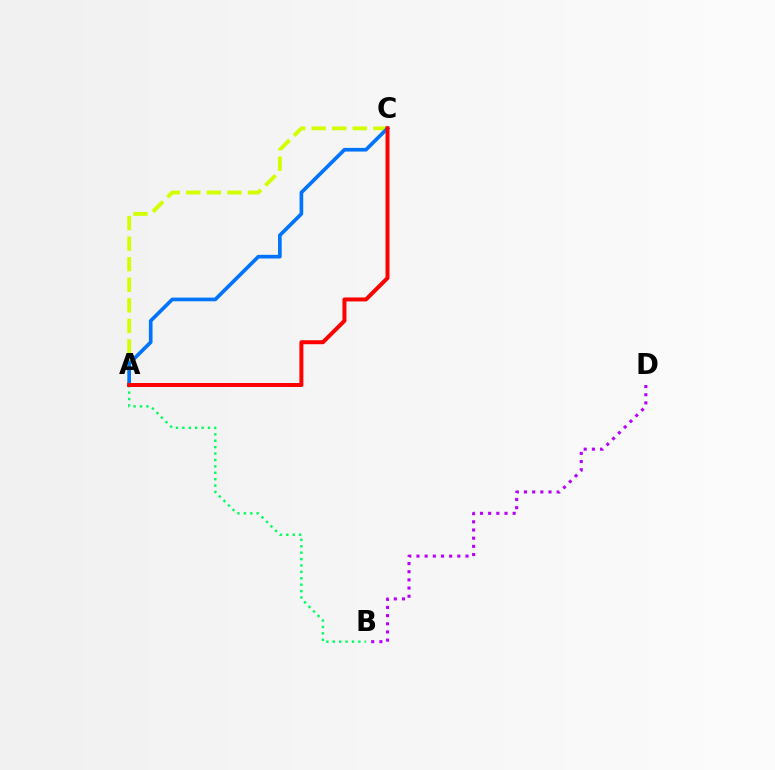{('A', 'C'): [{'color': '#d1ff00', 'line_style': 'dashed', 'thickness': 2.79}, {'color': '#0074ff', 'line_style': 'solid', 'thickness': 2.64}, {'color': '#ff0000', 'line_style': 'solid', 'thickness': 2.86}], ('A', 'B'): [{'color': '#00ff5c', 'line_style': 'dotted', 'thickness': 1.74}], ('B', 'D'): [{'color': '#b900ff', 'line_style': 'dotted', 'thickness': 2.22}]}